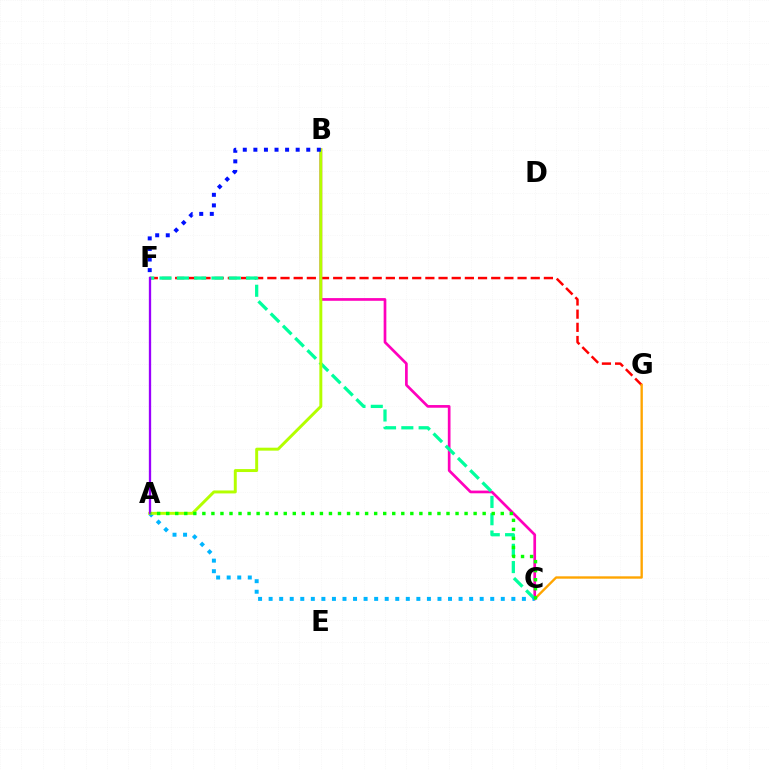{('F', 'G'): [{'color': '#ff0000', 'line_style': 'dashed', 'thickness': 1.79}], ('B', 'C'): [{'color': '#ff00bd', 'line_style': 'solid', 'thickness': 1.94}], ('C', 'F'): [{'color': '#00ff9d', 'line_style': 'dashed', 'thickness': 2.35}], ('C', 'G'): [{'color': '#ffa500', 'line_style': 'solid', 'thickness': 1.7}], ('A', 'C'): [{'color': '#00b5ff', 'line_style': 'dotted', 'thickness': 2.87}, {'color': '#08ff00', 'line_style': 'dotted', 'thickness': 2.46}], ('A', 'B'): [{'color': '#b3ff00', 'line_style': 'solid', 'thickness': 2.13}], ('B', 'F'): [{'color': '#0010ff', 'line_style': 'dotted', 'thickness': 2.87}], ('A', 'F'): [{'color': '#9b00ff', 'line_style': 'solid', 'thickness': 1.67}]}